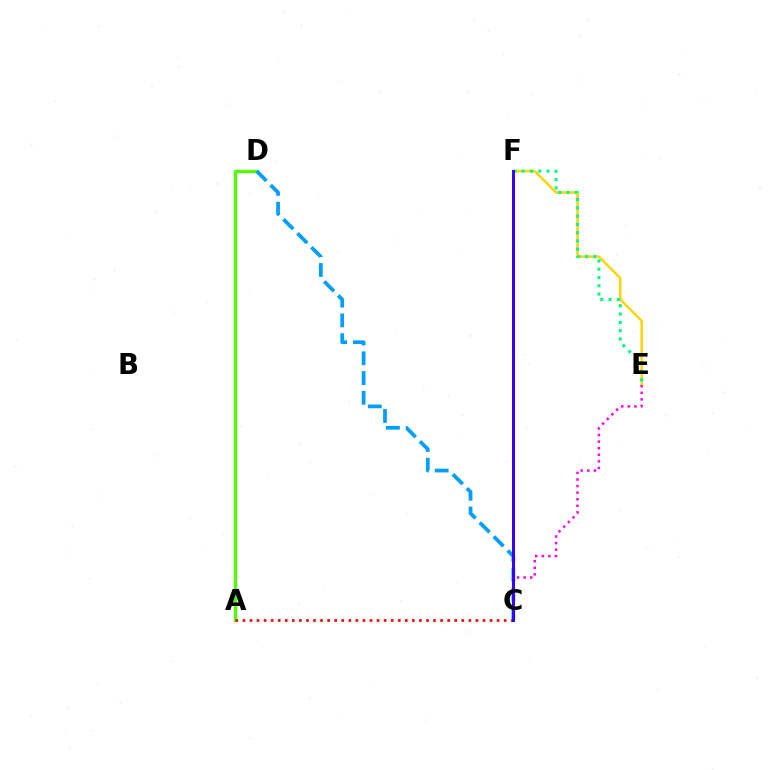{('E', 'F'): [{'color': '#ffd500', 'line_style': 'solid', 'thickness': 1.77}, {'color': '#00ff86', 'line_style': 'dotted', 'thickness': 2.25}], ('A', 'D'): [{'color': '#4fff00', 'line_style': 'solid', 'thickness': 2.39}], ('C', 'E'): [{'color': '#ff00ed', 'line_style': 'dotted', 'thickness': 1.79}], ('A', 'C'): [{'color': '#ff0000', 'line_style': 'dotted', 'thickness': 1.92}], ('C', 'D'): [{'color': '#009eff', 'line_style': 'dashed', 'thickness': 2.68}], ('C', 'F'): [{'color': '#3700ff', 'line_style': 'solid', 'thickness': 2.13}]}